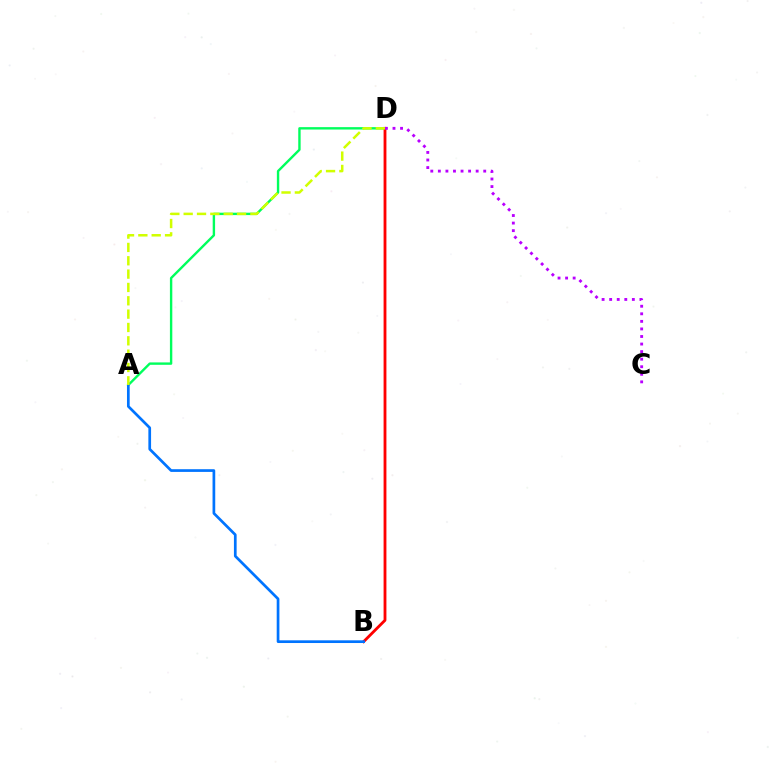{('A', 'D'): [{'color': '#00ff5c', 'line_style': 'solid', 'thickness': 1.72}, {'color': '#d1ff00', 'line_style': 'dashed', 'thickness': 1.81}], ('B', 'D'): [{'color': '#ff0000', 'line_style': 'solid', 'thickness': 2.03}], ('A', 'B'): [{'color': '#0074ff', 'line_style': 'solid', 'thickness': 1.95}], ('C', 'D'): [{'color': '#b900ff', 'line_style': 'dotted', 'thickness': 2.05}]}